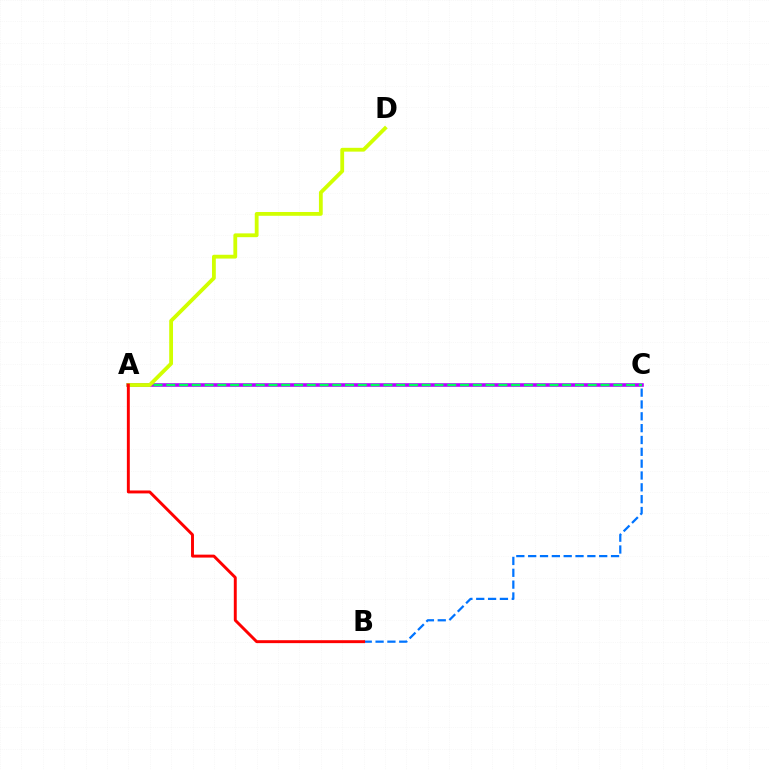{('B', 'C'): [{'color': '#0074ff', 'line_style': 'dashed', 'thickness': 1.61}], ('A', 'C'): [{'color': '#b900ff', 'line_style': 'solid', 'thickness': 2.58}, {'color': '#00ff5c', 'line_style': 'dashed', 'thickness': 1.74}], ('A', 'D'): [{'color': '#d1ff00', 'line_style': 'solid', 'thickness': 2.74}], ('A', 'B'): [{'color': '#ff0000', 'line_style': 'solid', 'thickness': 2.11}]}